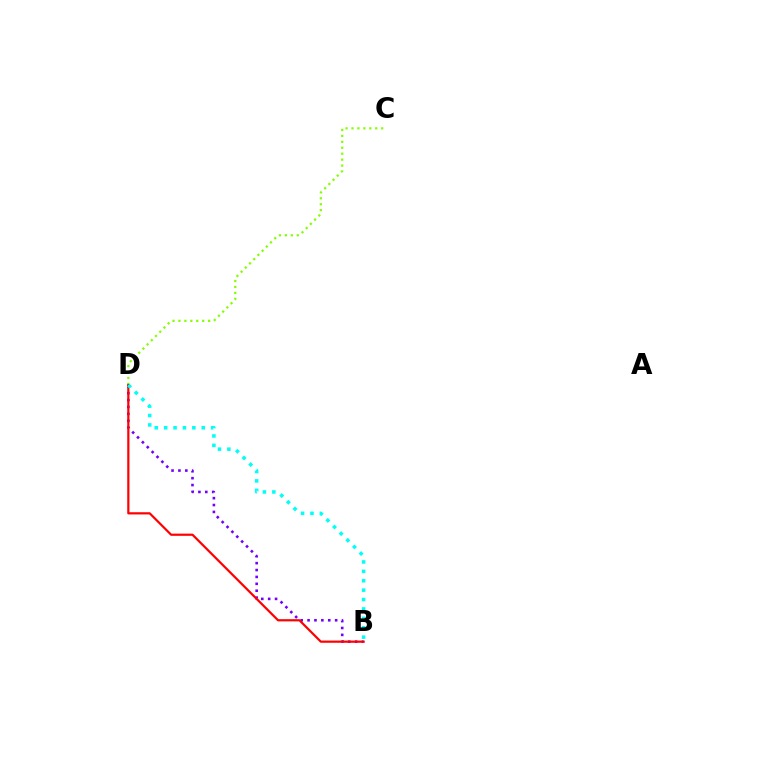{('C', 'D'): [{'color': '#84ff00', 'line_style': 'dotted', 'thickness': 1.61}], ('B', 'D'): [{'color': '#7200ff', 'line_style': 'dotted', 'thickness': 1.87}, {'color': '#ff0000', 'line_style': 'solid', 'thickness': 1.59}, {'color': '#00fff6', 'line_style': 'dotted', 'thickness': 2.55}]}